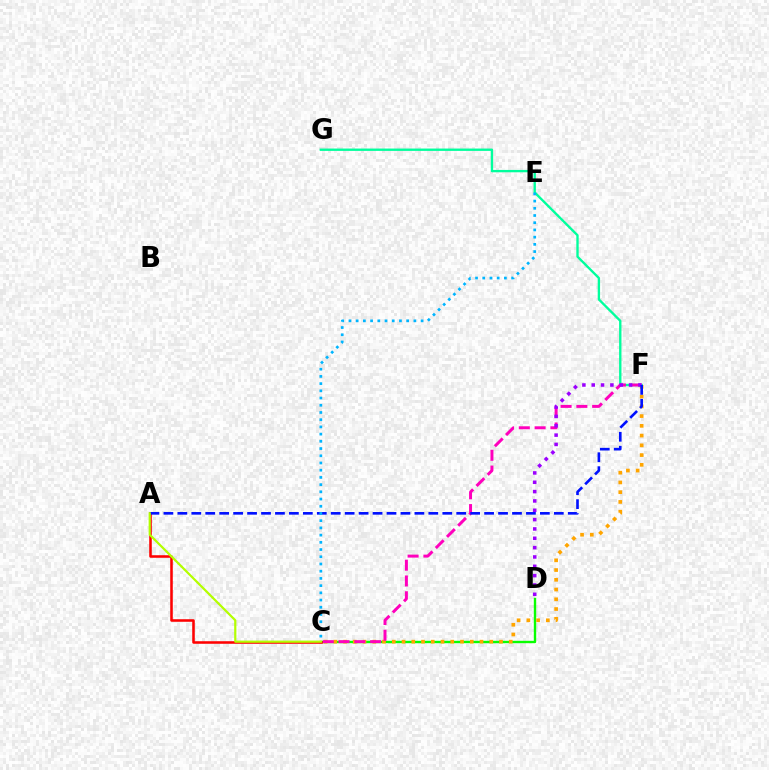{('C', 'D'): [{'color': '#08ff00', 'line_style': 'solid', 'thickness': 1.72}], ('C', 'F'): [{'color': '#ffa500', 'line_style': 'dotted', 'thickness': 2.65}, {'color': '#ff00bd', 'line_style': 'dashed', 'thickness': 2.14}], ('F', 'G'): [{'color': '#00ff9d', 'line_style': 'solid', 'thickness': 1.69}], ('D', 'F'): [{'color': '#9b00ff', 'line_style': 'dotted', 'thickness': 2.54}], ('A', 'C'): [{'color': '#ff0000', 'line_style': 'solid', 'thickness': 1.84}, {'color': '#b3ff00', 'line_style': 'solid', 'thickness': 1.58}], ('A', 'F'): [{'color': '#0010ff', 'line_style': 'dashed', 'thickness': 1.89}], ('C', 'E'): [{'color': '#00b5ff', 'line_style': 'dotted', 'thickness': 1.96}]}